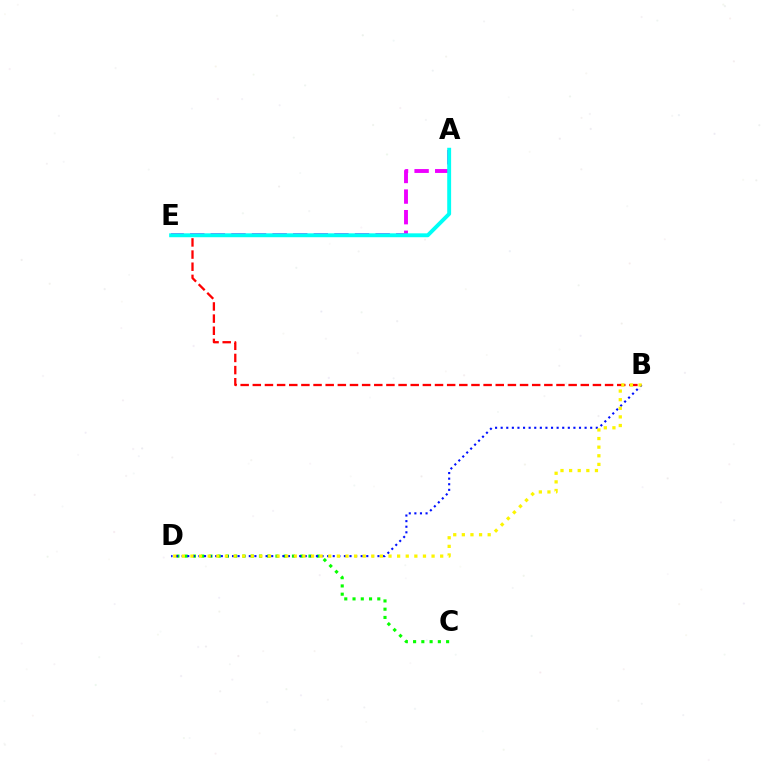{('C', 'D'): [{'color': '#08ff00', 'line_style': 'dotted', 'thickness': 2.24}], ('B', 'D'): [{'color': '#0010ff', 'line_style': 'dotted', 'thickness': 1.52}, {'color': '#fcf500', 'line_style': 'dotted', 'thickness': 2.34}], ('B', 'E'): [{'color': '#ff0000', 'line_style': 'dashed', 'thickness': 1.65}], ('A', 'E'): [{'color': '#ee00ff', 'line_style': 'dashed', 'thickness': 2.8}, {'color': '#00fff6', 'line_style': 'solid', 'thickness': 2.81}]}